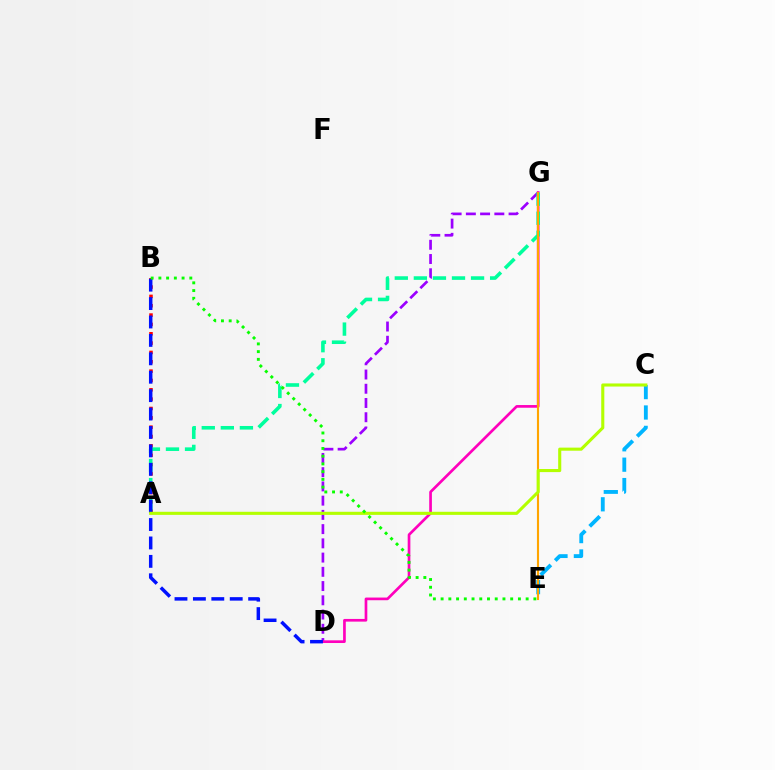{('A', 'B'): [{'color': '#ff0000', 'line_style': 'dotted', 'thickness': 2.54}], ('D', 'G'): [{'color': '#9b00ff', 'line_style': 'dashed', 'thickness': 1.93}, {'color': '#ff00bd', 'line_style': 'solid', 'thickness': 1.93}], ('C', 'E'): [{'color': '#00b5ff', 'line_style': 'dashed', 'thickness': 2.77}], ('A', 'G'): [{'color': '#00ff9d', 'line_style': 'dashed', 'thickness': 2.59}], ('E', 'G'): [{'color': '#ffa500', 'line_style': 'solid', 'thickness': 1.53}], ('B', 'D'): [{'color': '#0010ff', 'line_style': 'dashed', 'thickness': 2.5}], ('A', 'C'): [{'color': '#b3ff00', 'line_style': 'solid', 'thickness': 2.22}], ('B', 'E'): [{'color': '#08ff00', 'line_style': 'dotted', 'thickness': 2.1}]}